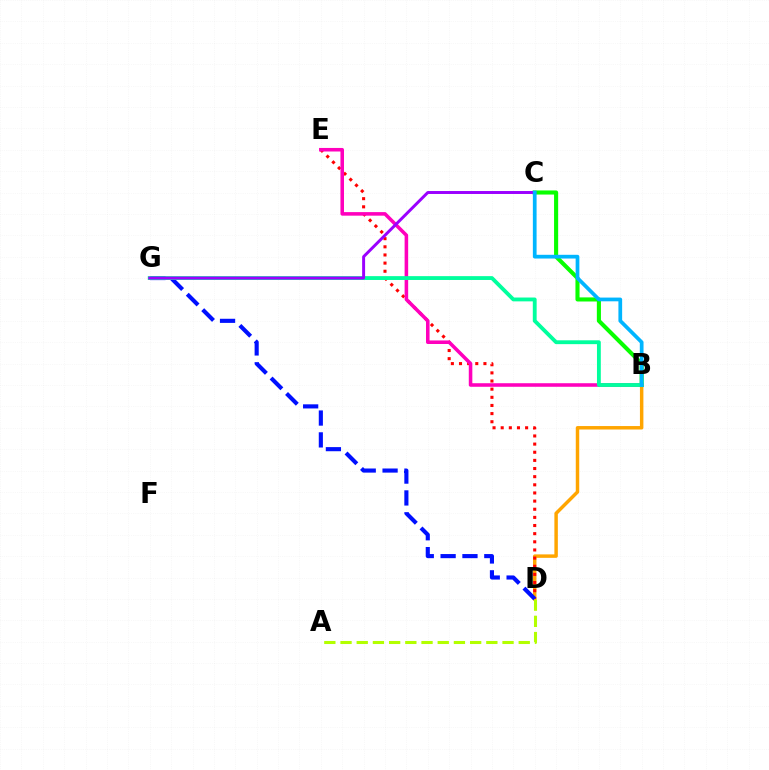{('B', 'D'): [{'color': '#ffa500', 'line_style': 'solid', 'thickness': 2.49}], ('D', 'E'): [{'color': '#ff0000', 'line_style': 'dotted', 'thickness': 2.21}], ('D', 'G'): [{'color': '#0010ff', 'line_style': 'dashed', 'thickness': 2.97}], ('B', 'C'): [{'color': '#08ff00', 'line_style': 'solid', 'thickness': 2.95}, {'color': '#00b5ff', 'line_style': 'solid', 'thickness': 2.69}], ('B', 'E'): [{'color': '#ff00bd', 'line_style': 'solid', 'thickness': 2.56}], ('B', 'G'): [{'color': '#00ff9d', 'line_style': 'solid', 'thickness': 2.77}], ('C', 'G'): [{'color': '#9b00ff', 'line_style': 'solid', 'thickness': 2.13}], ('A', 'D'): [{'color': '#b3ff00', 'line_style': 'dashed', 'thickness': 2.2}]}